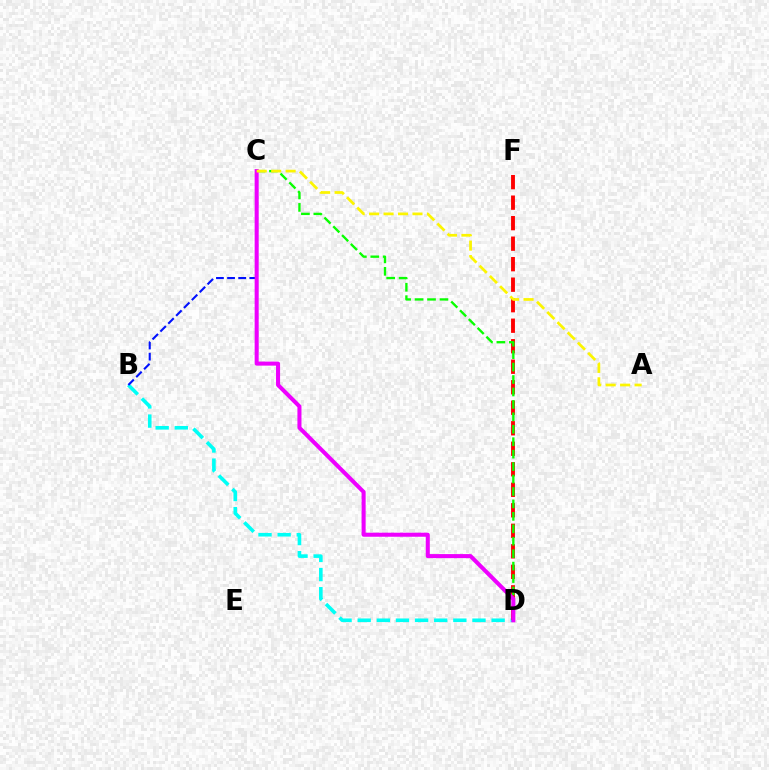{('B', 'D'): [{'color': '#00fff6', 'line_style': 'dashed', 'thickness': 2.6}], ('B', 'C'): [{'color': '#0010ff', 'line_style': 'dashed', 'thickness': 1.51}], ('D', 'F'): [{'color': '#ff0000', 'line_style': 'dashed', 'thickness': 2.79}], ('C', 'D'): [{'color': '#08ff00', 'line_style': 'dashed', 'thickness': 1.69}, {'color': '#ee00ff', 'line_style': 'solid', 'thickness': 2.91}], ('A', 'C'): [{'color': '#fcf500', 'line_style': 'dashed', 'thickness': 1.96}]}